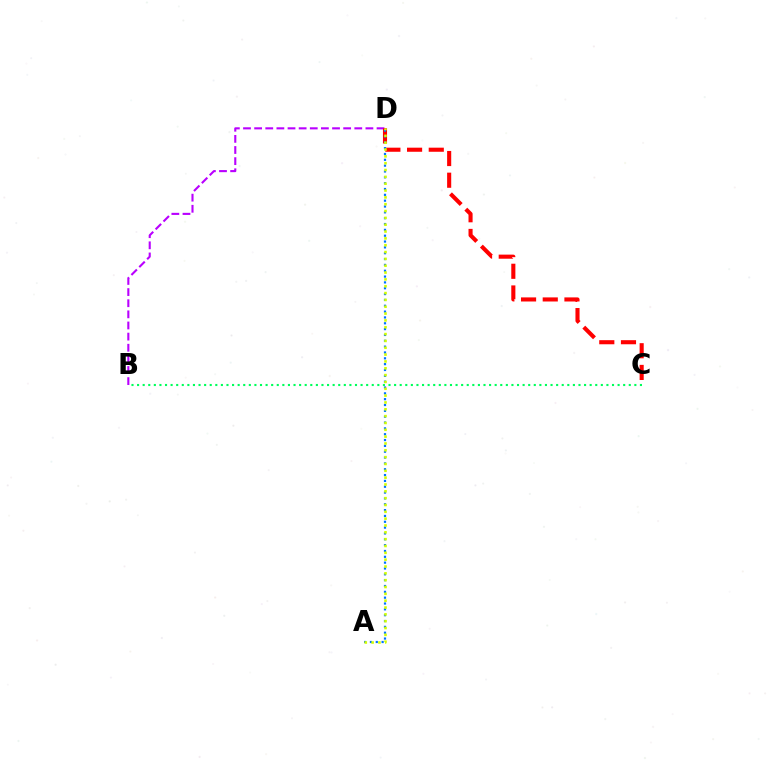{('B', 'D'): [{'color': '#b900ff', 'line_style': 'dashed', 'thickness': 1.51}], ('C', 'D'): [{'color': '#ff0000', 'line_style': 'dashed', 'thickness': 2.95}], ('A', 'D'): [{'color': '#0074ff', 'line_style': 'dotted', 'thickness': 1.59}, {'color': '#d1ff00', 'line_style': 'dotted', 'thickness': 1.86}], ('B', 'C'): [{'color': '#00ff5c', 'line_style': 'dotted', 'thickness': 1.52}]}